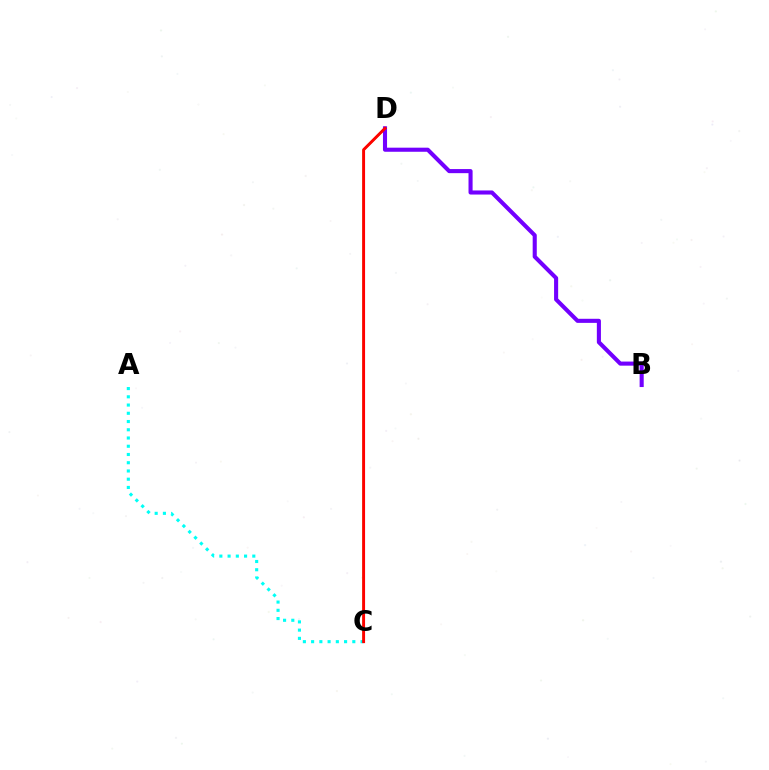{('C', 'D'): [{'color': '#84ff00', 'line_style': 'solid', 'thickness': 1.54}, {'color': '#ff0000', 'line_style': 'solid', 'thickness': 2.09}], ('A', 'C'): [{'color': '#00fff6', 'line_style': 'dotted', 'thickness': 2.24}], ('B', 'D'): [{'color': '#7200ff', 'line_style': 'solid', 'thickness': 2.94}]}